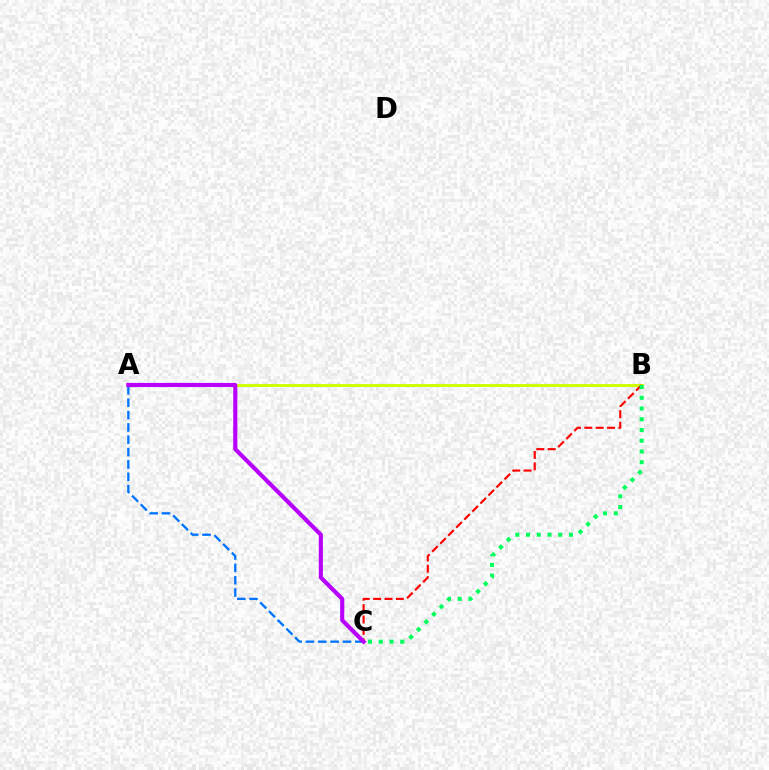{('A', 'B'): [{'color': '#d1ff00', 'line_style': 'solid', 'thickness': 2.13}], ('B', 'C'): [{'color': '#ff0000', 'line_style': 'dashed', 'thickness': 1.55}, {'color': '#00ff5c', 'line_style': 'dotted', 'thickness': 2.92}], ('A', 'C'): [{'color': '#0074ff', 'line_style': 'dashed', 'thickness': 1.68}, {'color': '#b900ff', 'line_style': 'solid', 'thickness': 2.97}]}